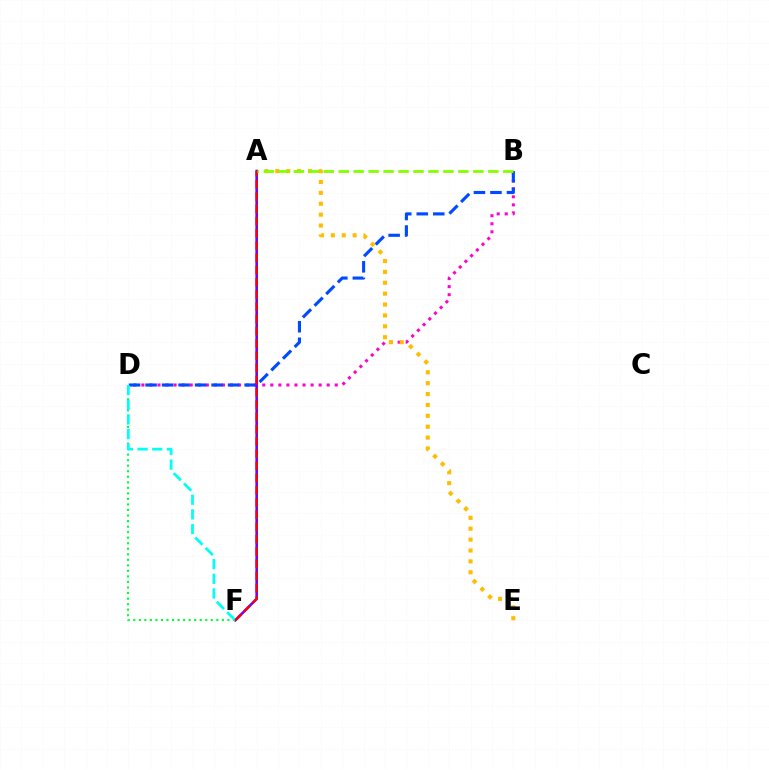{('B', 'D'): [{'color': '#ff00cf', 'line_style': 'dotted', 'thickness': 2.19}, {'color': '#004bff', 'line_style': 'dashed', 'thickness': 2.24}], ('A', 'E'): [{'color': '#ffbd00', 'line_style': 'dotted', 'thickness': 2.96}], ('A', 'F'): [{'color': '#7200ff', 'line_style': 'solid', 'thickness': 1.88}, {'color': '#ff0000', 'line_style': 'dashed', 'thickness': 1.66}], ('D', 'F'): [{'color': '#00ff39', 'line_style': 'dotted', 'thickness': 1.5}, {'color': '#00fff6', 'line_style': 'dashed', 'thickness': 1.99}], ('A', 'B'): [{'color': '#84ff00', 'line_style': 'dashed', 'thickness': 2.03}]}